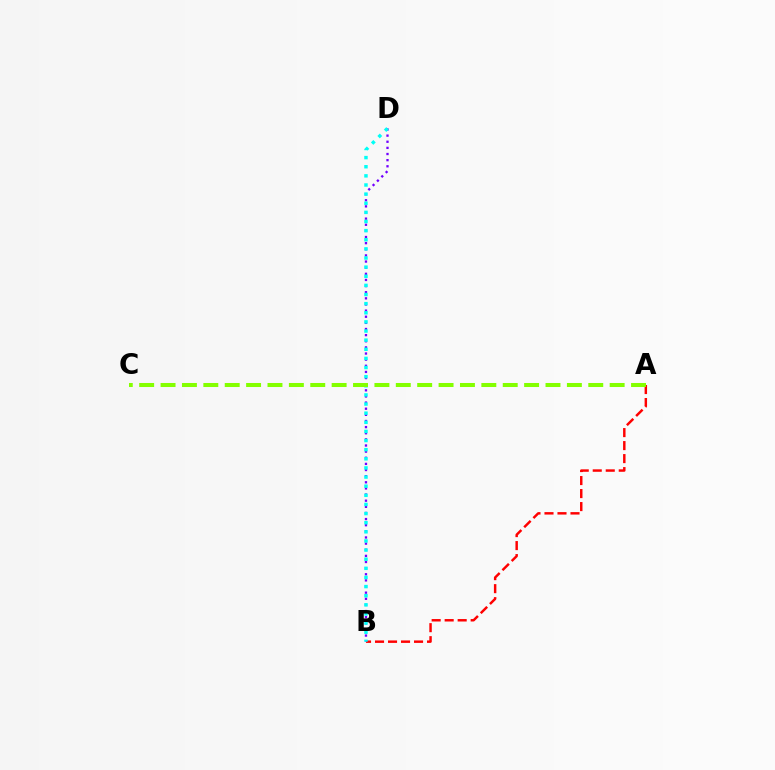{('A', 'B'): [{'color': '#ff0000', 'line_style': 'dashed', 'thickness': 1.77}], ('B', 'D'): [{'color': '#7200ff', 'line_style': 'dotted', 'thickness': 1.67}, {'color': '#00fff6', 'line_style': 'dotted', 'thickness': 2.48}], ('A', 'C'): [{'color': '#84ff00', 'line_style': 'dashed', 'thickness': 2.91}]}